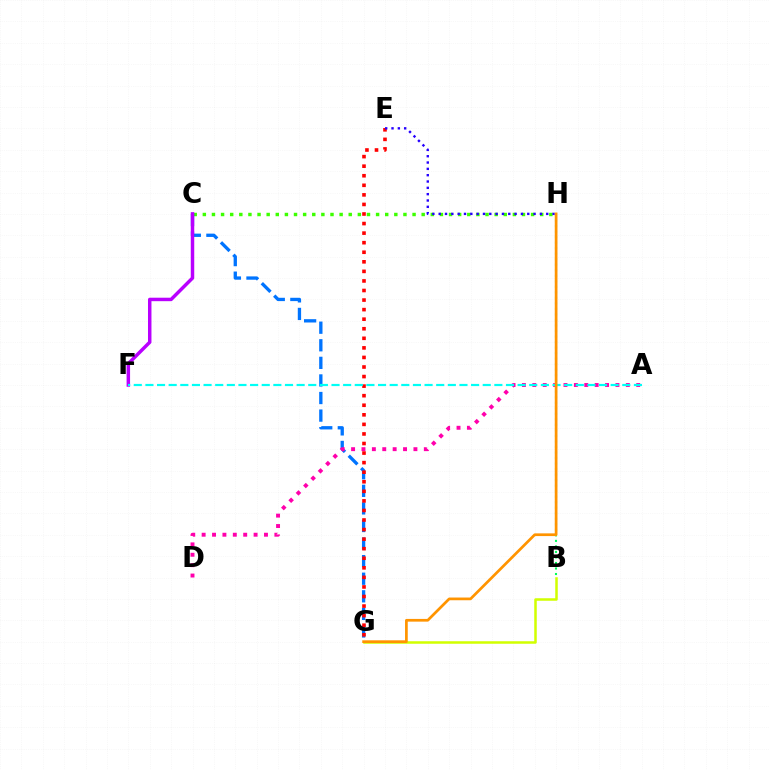{('C', 'H'): [{'color': '#3dff00', 'line_style': 'dotted', 'thickness': 2.48}], ('B', 'G'): [{'color': '#d1ff00', 'line_style': 'solid', 'thickness': 1.81}], ('C', 'G'): [{'color': '#0074ff', 'line_style': 'dashed', 'thickness': 2.39}], ('C', 'F'): [{'color': '#b900ff', 'line_style': 'solid', 'thickness': 2.5}], ('A', 'D'): [{'color': '#ff00ac', 'line_style': 'dotted', 'thickness': 2.82}], ('B', 'H'): [{'color': '#00ff5c', 'line_style': 'dotted', 'thickness': 1.5}], ('E', 'G'): [{'color': '#ff0000', 'line_style': 'dotted', 'thickness': 2.6}], ('A', 'F'): [{'color': '#00fff6', 'line_style': 'dashed', 'thickness': 1.58}], ('E', 'H'): [{'color': '#2500ff', 'line_style': 'dotted', 'thickness': 1.72}], ('G', 'H'): [{'color': '#ff9400', 'line_style': 'solid', 'thickness': 1.95}]}